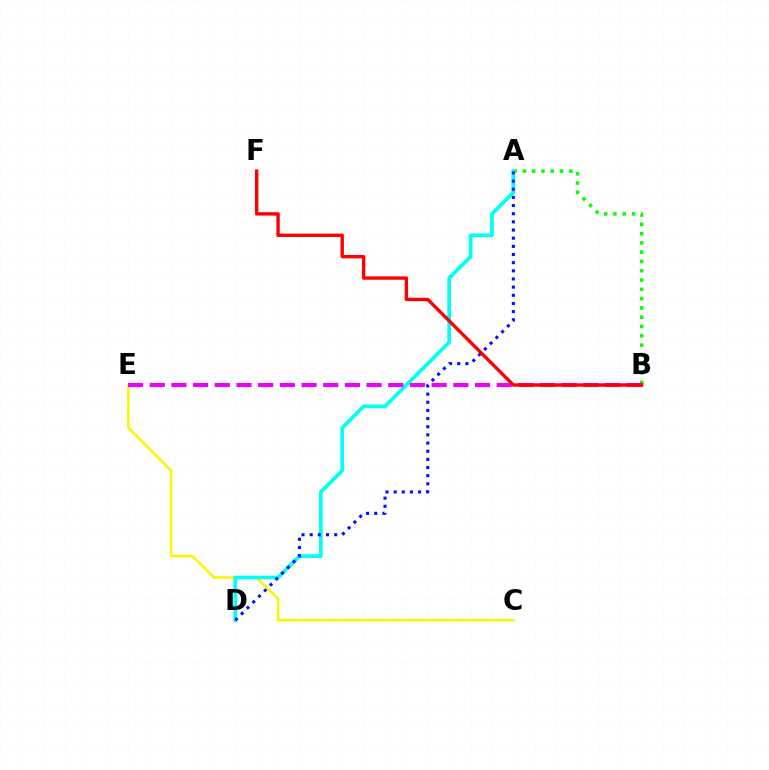{('C', 'E'): [{'color': '#fcf500', 'line_style': 'solid', 'thickness': 1.82}], ('A', 'B'): [{'color': '#08ff00', 'line_style': 'dotted', 'thickness': 2.52}], ('A', 'D'): [{'color': '#00fff6', 'line_style': 'solid', 'thickness': 2.65}, {'color': '#0010ff', 'line_style': 'dotted', 'thickness': 2.22}], ('B', 'E'): [{'color': '#ee00ff', 'line_style': 'dashed', 'thickness': 2.95}], ('B', 'F'): [{'color': '#ff0000', 'line_style': 'solid', 'thickness': 2.44}]}